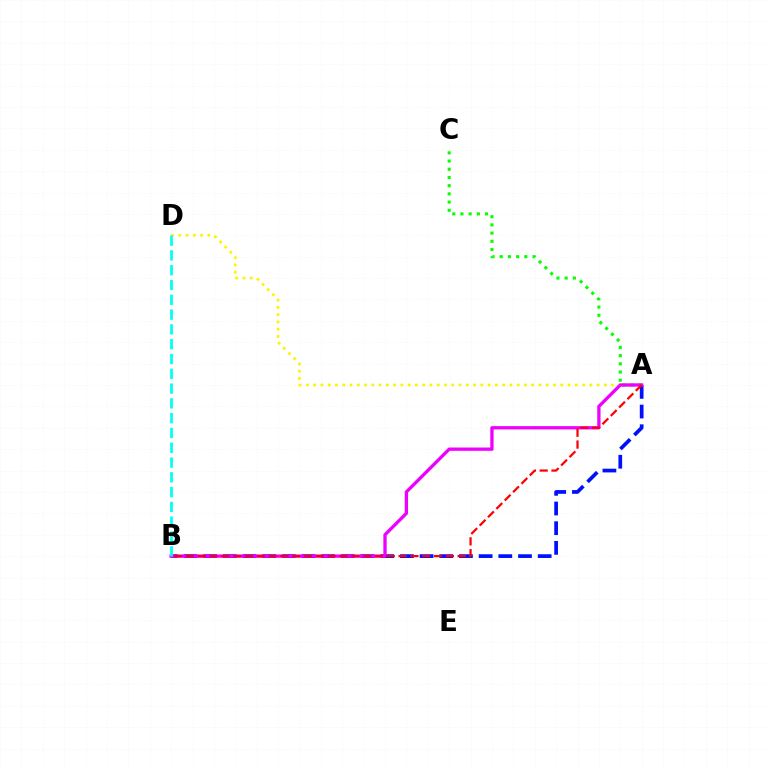{('A', 'B'): [{'color': '#0010ff', 'line_style': 'dashed', 'thickness': 2.67}, {'color': '#ee00ff', 'line_style': 'solid', 'thickness': 2.38}, {'color': '#ff0000', 'line_style': 'dashed', 'thickness': 1.61}], ('A', 'D'): [{'color': '#fcf500', 'line_style': 'dotted', 'thickness': 1.97}], ('A', 'C'): [{'color': '#08ff00', 'line_style': 'dotted', 'thickness': 2.23}], ('B', 'D'): [{'color': '#00fff6', 'line_style': 'dashed', 'thickness': 2.01}]}